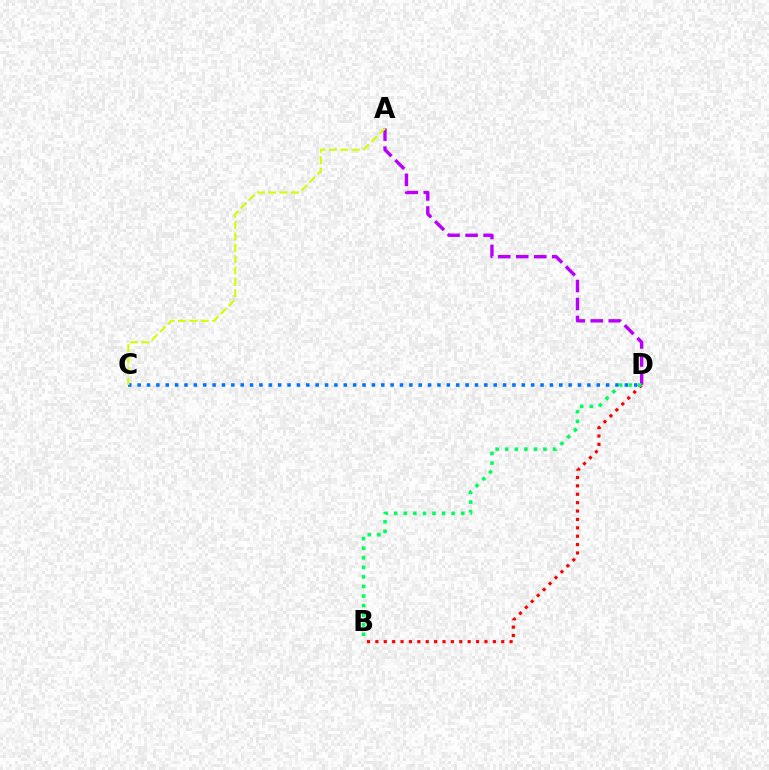{('C', 'D'): [{'color': '#0074ff', 'line_style': 'dotted', 'thickness': 2.55}], ('A', 'D'): [{'color': '#b900ff', 'line_style': 'dashed', 'thickness': 2.45}], ('A', 'C'): [{'color': '#d1ff00', 'line_style': 'dashed', 'thickness': 1.55}], ('B', 'D'): [{'color': '#ff0000', 'line_style': 'dotted', 'thickness': 2.28}, {'color': '#00ff5c', 'line_style': 'dotted', 'thickness': 2.6}]}